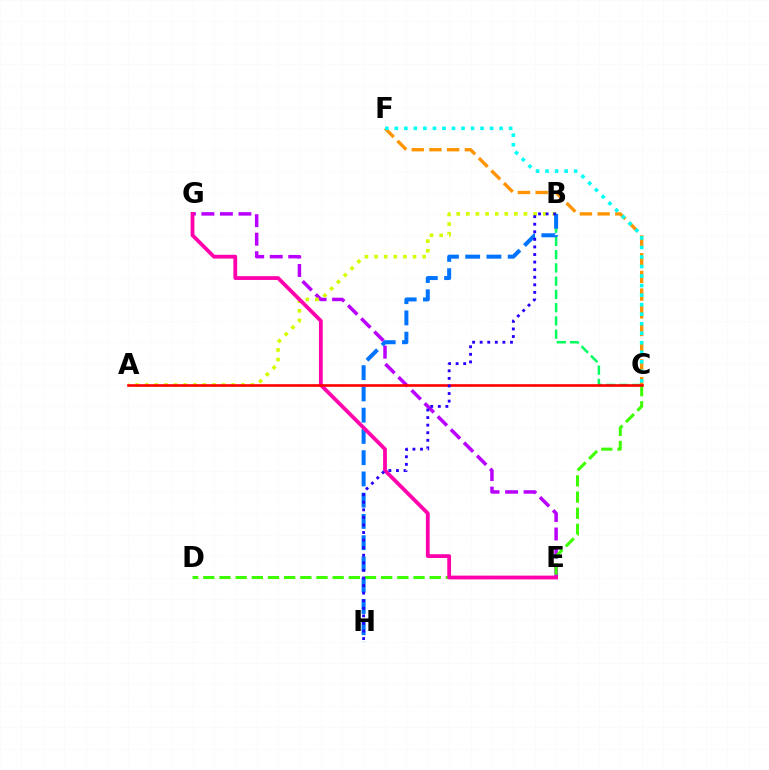{('B', 'C'): [{'color': '#00ff5c', 'line_style': 'dashed', 'thickness': 1.8}], ('E', 'G'): [{'color': '#b900ff', 'line_style': 'dashed', 'thickness': 2.52}, {'color': '#ff00ac', 'line_style': 'solid', 'thickness': 2.72}], ('A', 'B'): [{'color': '#d1ff00', 'line_style': 'dotted', 'thickness': 2.61}], ('C', 'D'): [{'color': '#3dff00', 'line_style': 'dashed', 'thickness': 2.2}], ('B', 'H'): [{'color': '#0074ff', 'line_style': 'dashed', 'thickness': 2.89}, {'color': '#2500ff', 'line_style': 'dotted', 'thickness': 2.06}], ('C', 'F'): [{'color': '#ff9400', 'line_style': 'dashed', 'thickness': 2.41}, {'color': '#00fff6', 'line_style': 'dotted', 'thickness': 2.59}], ('A', 'C'): [{'color': '#ff0000', 'line_style': 'solid', 'thickness': 1.89}]}